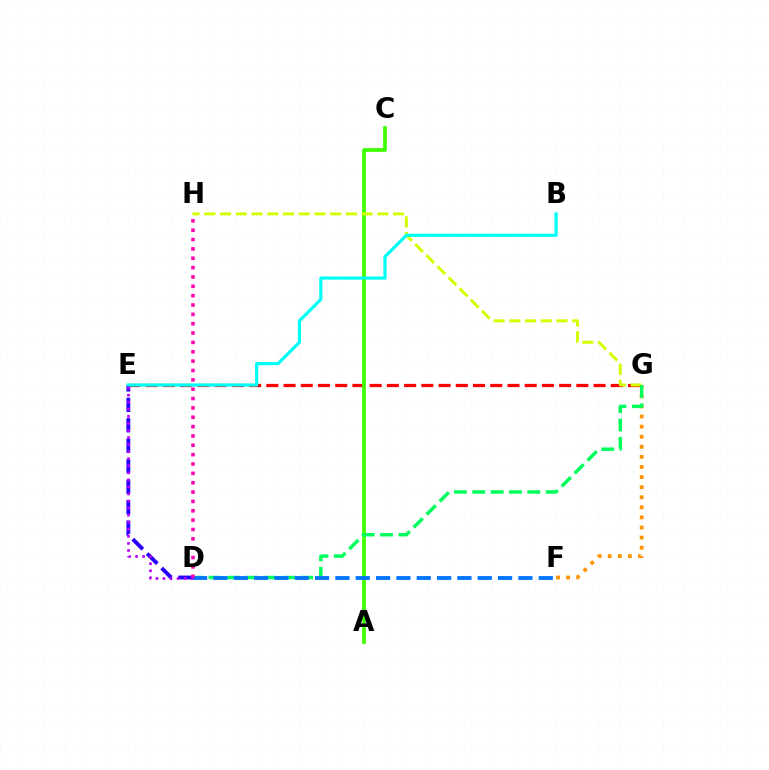{('E', 'G'): [{'color': '#ff0000', 'line_style': 'dashed', 'thickness': 2.34}], ('A', 'C'): [{'color': '#3dff00', 'line_style': 'solid', 'thickness': 2.66}], ('F', 'G'): [{'color': '#ff9400', 'line_style': 'dotted', 'thickness': 2.74}], ('G', 'H'): [{'color': '#d1ff00', 'line_style': 'dashed', 'thickness': 2.14}], ('D', 'E'): [{'color': '#2500ff', 'line_style': 'dashed', 'thickness': 2.78}, {'color': '#b900ff', 'line_style': 'dotted', 'thickness': 1.92}], ('D', 'G'): [{'color': '#00ff5c', 'line_style': 'dashed', 'thickness': 2.49}], ('D', 'F'): [{'color': '#0074ff', 'line_style': 'dashed', 'thickness': 2.76}], ('D', 'H'): [{'color': '#ff00ac', 'line_style': 'dotted', 'thickness': 2.54}], ('B', 'E'): [{'color': '#00fff6', 'line_style': 'solid', 'thickness': 2.29}]}